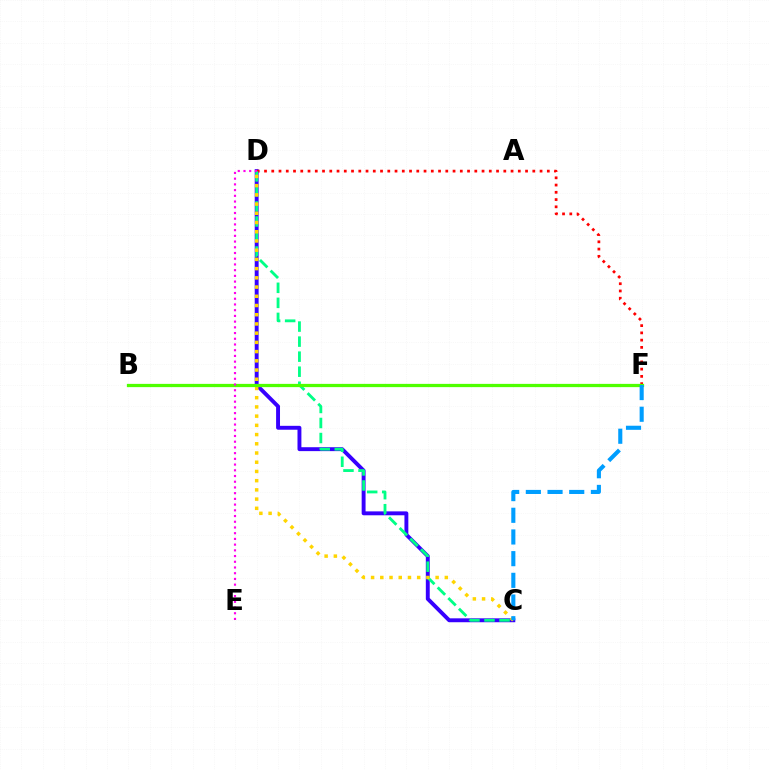{('C', 'D'): [{'color': '#3700ff', 'line_style': 'solid', 'thickness': 2.81}, {'color': '#00ff86', 'line_style': 'dashed', 'thickness': 2.04}, {'color': '#ffd500', 'line_style': 'dotted', 'thickness': 2.5}], ('D', 'F'): [{'color': '#ff0000', 'line_style': 'dotted', 'thickness': 1.97}], ('B', 'F'): [{'color': '#4fff00', 'line_style': 'solid', 'thickness': 2.34}], ('D', 'E'): [{'color': '#ff00ed', 'line_style': 'dotted', 'thickness': 1.55}], ('C', 'F'): [{'color': '#009eff', 'line_style': 'dashed', 'thickness': 2.95}]}